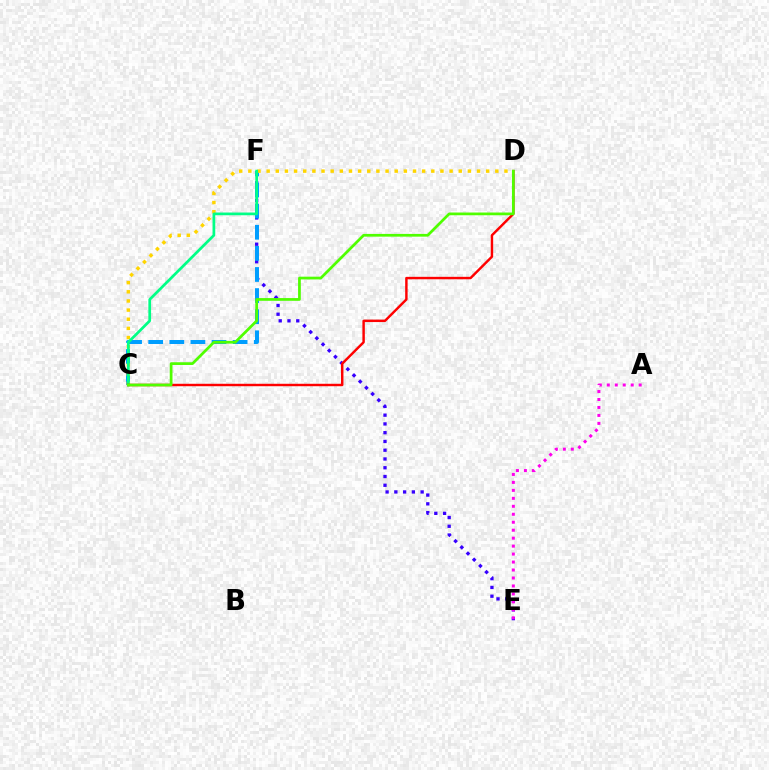{('E', 'F'): [{'color': '#3700ff', 'line_style': 'dotted', 'thickness': 2.38}], ('C', 'F'): [{'color': '#009eff', 'line_style': 'dashed', 'thickness': 2.87}, {'color': '#00ff86', 'line_style': 'solid', 'thickness': 1.96}], ('C', 'D'): [{'color': '#ffd500', 'line_style': 'dotted', 'thickness': 2.49}, {'color': '#ff0000', 'line_style': 'solid', 'thickness': 1.76}, {'color': '#4fff00', 'line_style': 'solid', 'thickness': 1.97}], ('A', 'E'): [{'color': '#ff00ed', 'line_style': 'dotted', 'thickness': 2.16}]}